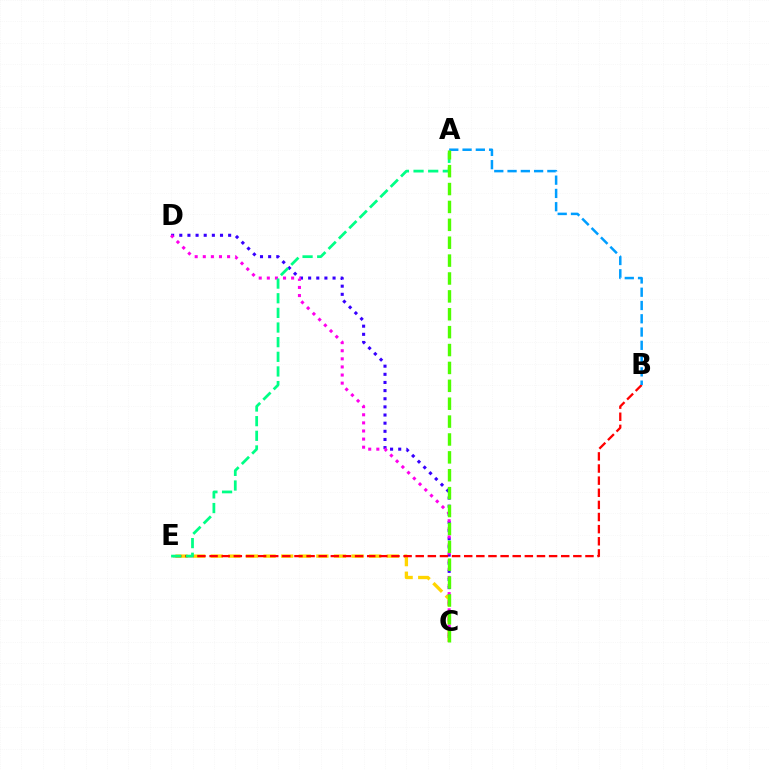{('C', 'D'): [{'color': '#3700ff', 'line_style': 'dotted', 'thickness': 2.21}, {'color': '#ff00ed', 'line_style': 'dotted', 'thickness': 2.2}], ('C', 'E'): [{'color': '#ffd500', 'line_style': 'dashed', 'thickness': 2.39}], ('B', 'E'): [{'color': '#ff0000', 'line_style': 'dashed', 'thickness': 1.65}], ('A', 'B'): [{'color': '#009eff', 'line_style': 'dashed', 'thickness': 1.8}], ('A', 'E'): [{'color': '#00ff86', 'line_style': 'dashed', 'thickness': 1.99}], ('A', 'C'): [{'color': '#4fff00', 'line_style': 'dashed', 'thickness': 2.43}]}